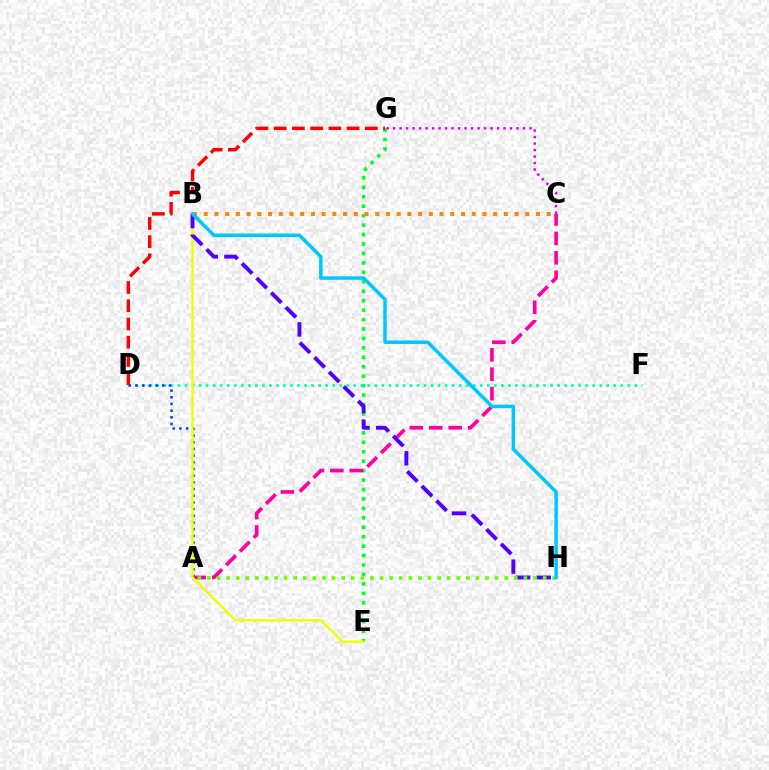{('E', 'G'): [{'color': '#00ff27', 'line_style': 'dotted', 'thickness': 2.57}], ('A', 'C'): [{'color': '#ff00a0', 'line_style': 'dashed', 'thickness': 2.64}], ('D', 'F'): [{'color': '#00ffaf', 'line_style': 'dotted', 'thickness': 1.91}], ('A', 'D'): [{'color': '#003fff', 'line_style': 'dotted', 'thickness': 1.82}], ('B', 'E'): [{'color': '#eeff00', 'line_style': 'solid', 'thickness': 1.71}], ('B', 'H'): [{'color': '#4f00ff', 'line_style': 'dashed', 'thickness': 2.8}, {'color': '#00c7ff', 'line_style': 'solid', 'thickness': 2.51}], ('A', 'H'): [{'color': '#66ff00', 'line_style': 'dotted', 'thickness': 2.61}], ('B', 'C'): [{'color': '#ff8800', 'line_style': 'dotted', 'thickness': 2.91}], ('C', 'G'): [{'color': '#d600ff', 'line_style': 'dotted', 'thickness': 1.76}], ('D', 'G'): [{'color': '#ff0000', 'line_style': 'dashed', 'thickness': 2.48}]}